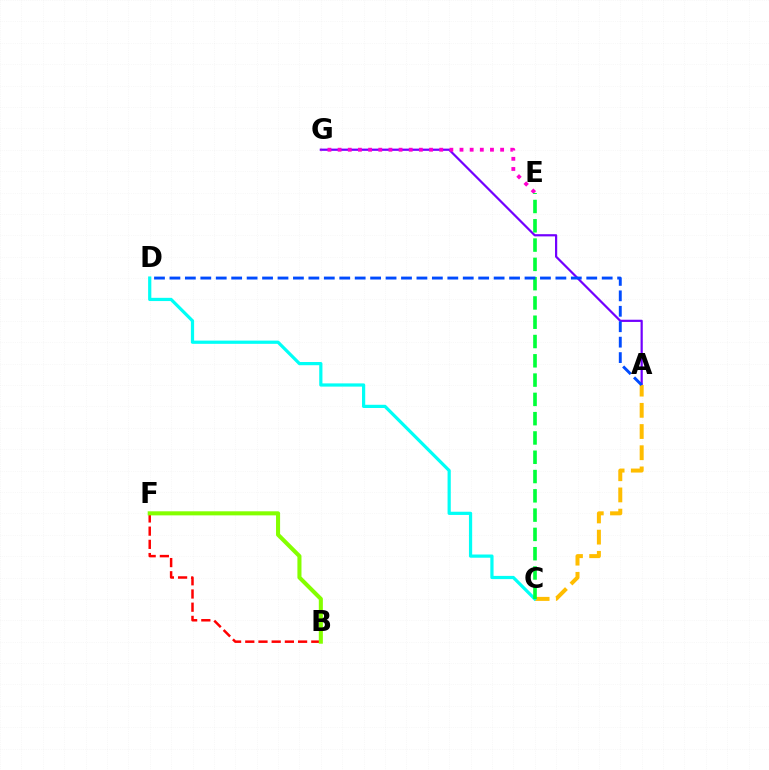{('A', 'G'): [{'color': '#7200ff', 'line_style': 'solid', 'thickness': 1.59}], ('A', 'C'): [{'color': '#ffbd00', 'line_style': 'dashed', 'thickness': 2.88}], ('B', 'F'): [{'color': '#ff0000', 'line_style': 'dashed', 'thickness': 1.79}, {'color': '#84ff00', 'line_style': 'solid', 'thickness': 2.93}], ('E', 'G'): [{'color': '#ff00cf', 'line_style': 'dotted', 'thickness': 2.76}], ('C', 'D'): [{'color': '#00fff6', 'line_style': 'solid', 'thickness': 2.32}], ('C', 'E'): [{'color': '#00ff39', 'line_style': 'dashed', 'thickness': 2.62}], ('A', 'D'): [{'color': '#004bff', 'line_style': 'dashed', 'thickness': 2.1}]}